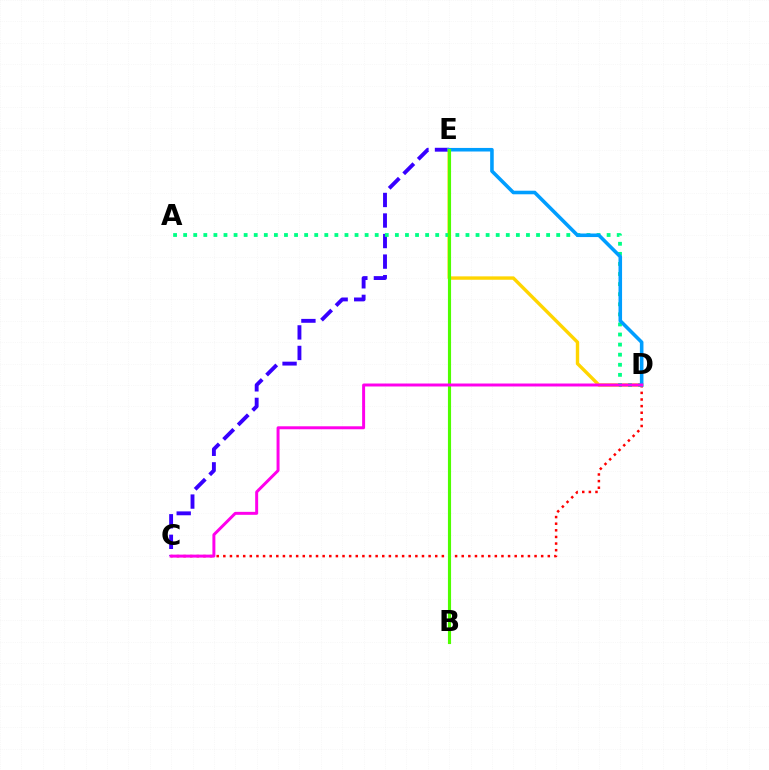{('C', 'E'): [{'color': '#3700ff', 'line_style': 'dashed', 'thickness': 2.79}], ('D', 'E'): [{'color': '#ffd500', 'line_style': 'solid', 'thickness': 2.44}, {'color': '#009eff', 'line_style': 'solid', 'thickness': 2.57}], ('C', 'D'): [{'color': '#ff0000', 'line_style': 'dotted', 'thickness': 1.8}, {'color': '#ff00ed', 'line_style': 'solid', 'thickness': 2.14}], ('A', 'D'): [{'color': '#00ff86', 'line_style': 'dotted', 'thickness': 2.74}], ('B', 'E'): [{'color': '#4fff00', 'line_style': 'solid', 'thickness': 2.25}]}